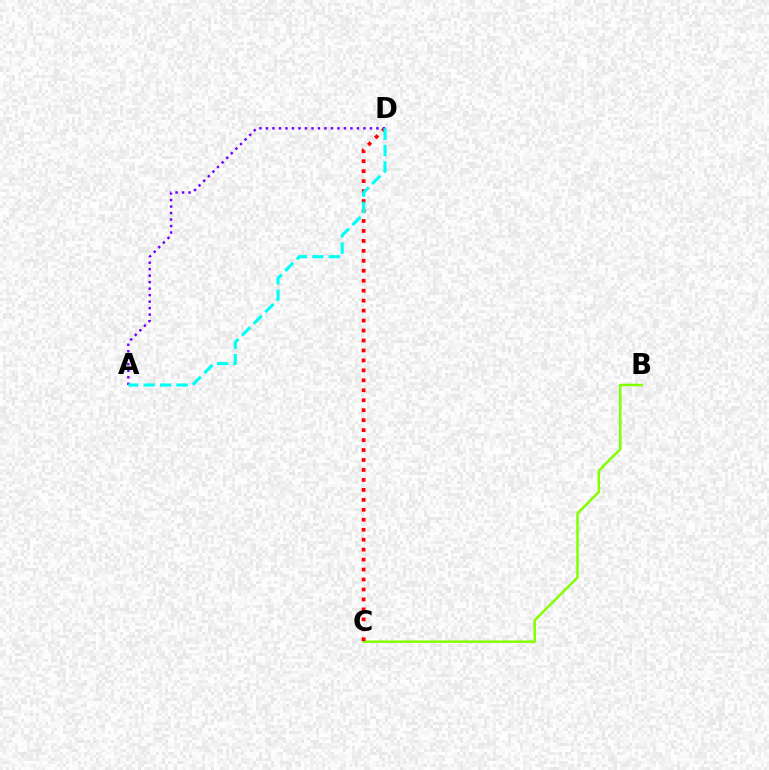{('B', 'C'): [{'color': '#84ff00', 'line_style': 'solid', 'thickness': 1.8}], ('C', 'D'): [{'color': '#ff0000', 'line_style': 'dotted', 'thickness': 2.71}], ('A', 'D'): [{'color': '#7200ff', 'line_style': 'dotted', 'thickness': 1.77}, {'color': '#00fff6', 'line_style': 'dashed', 'thickness': 2.24}]}